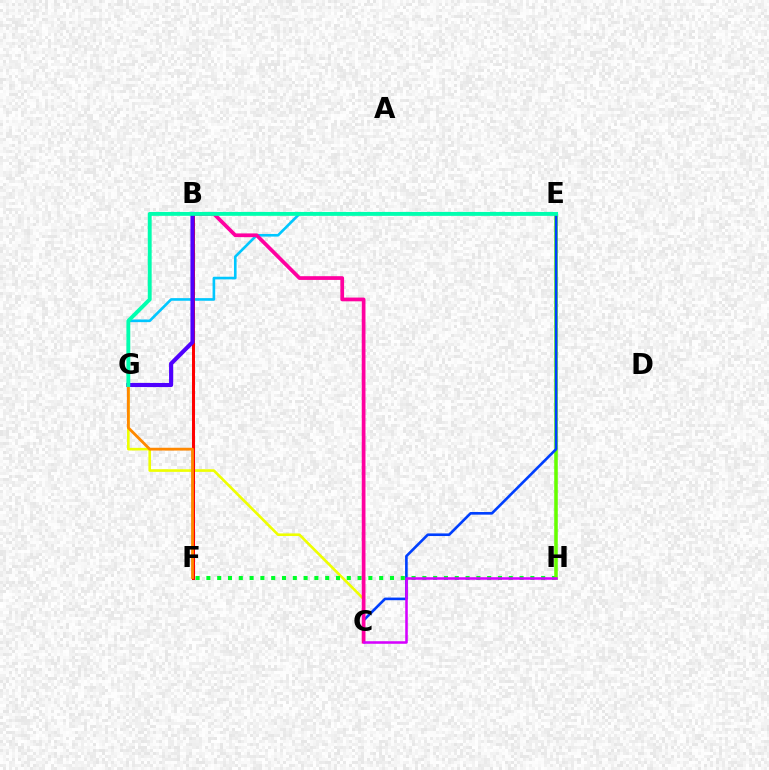{('C', 'G'): [{'color': '#eeff00', 'line_style': 'solid', 'thickness': 1.89}], ('F', 'H'): [{'color': '#00ff27', 'line_style': 'dotted', 'thickness': 2.93}], ('E', 'G'): [{'color': '#00c7ff', 'line_style': 'solid', 'thickness': 1.89}, {'color': '#00ffaf', 'line_style': 'solid', 'thickness': 2.79}], ('E', 'H'): [{'color': '#66ff00', 'line_style': 'solid', 'thickness': 2.56}], ('C', 'E'): [{'color': '#003fff', 'line_style': 'solid', 'thickness': 1.89}], ('B', 'F'): [{'color': '#ff0000', 'line_style': 'solid', 'thickness': 2.17}], ('B', 'C'): [{'color': '#ff00a0', 'line_style': 'solid', 'thickness': 2.69}], ('B', 'G'): [{'color': '#4f00ff', 'line_style': 'solid', 'thickness': 2.96}], ('F', 'G'): [{'color': '#ff8800', 'line_style': 'solid', 'thickness': 2.02}], ('C', 'H'): [{'color': '#d600ff', 'line_style': 'solid', 'thickness': 1.83}]}